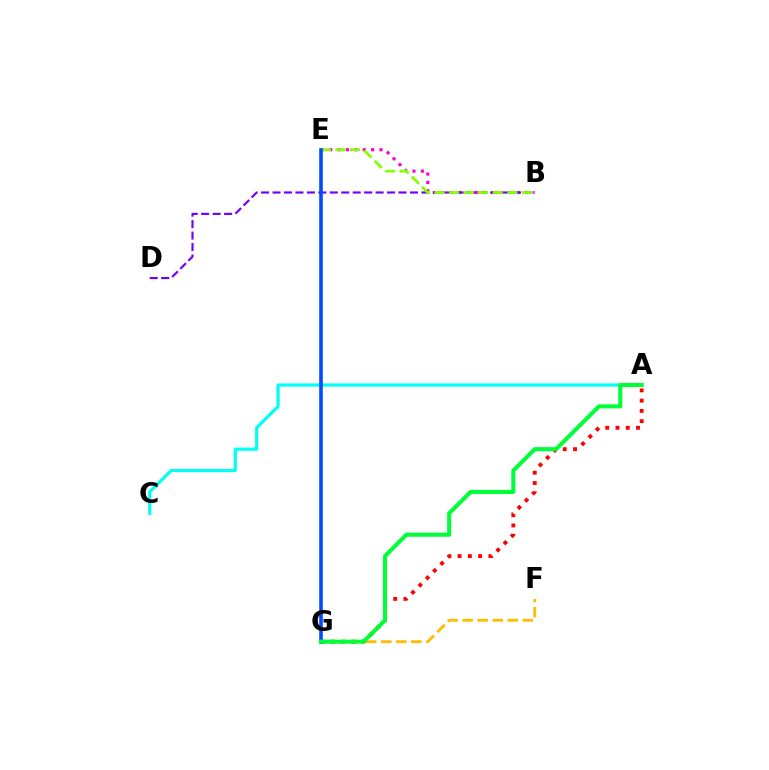{('B', 'E'): [{'color': '#ff00cf', 'line_style': 'dotted', 'thickness': 2.27}, {'color': '#84ff00', 'line_style': 'dashed', 'thickness': 1.98}], ('A', 'G'): [{'color': '#ff0000', 'line_style': 'dotted', 'thickness': 2.79}, {'color': '#00ff39', 'line_style': 'solid', 'thickness': 2.92}], ('F', 'G'): [{'color': '#ffbd00', 'line_style': 'dashed', 'thickness': 2.04}], ('A', 'C'): [{'color': '#00fff6', 'line_style': 'solid', 'thickness': 2.3}], ('B', 'D'): [{'color': '#7200ff', 'line_style': 'dashed', 'thickness': 1.56}], ('E', 'G'): [{'color': '#004bff', 'line_style': 'solid', 'thickness': 2.59}]}